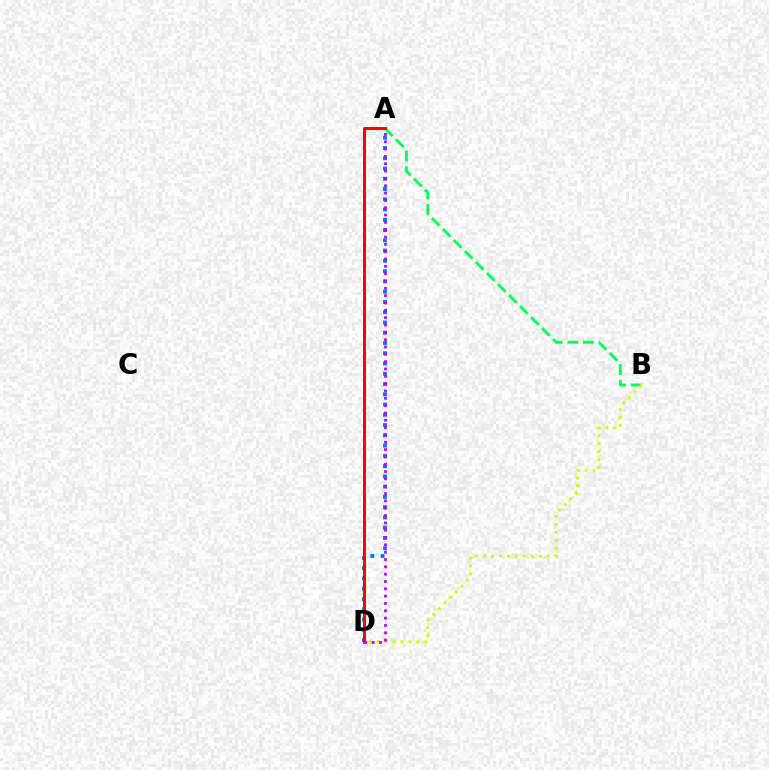{('A', 'D'): [{'color': '#0074ff', 'line_style': 'dotted', 'thickness': 2.79}, {'color': '#ff0000', 'line_style': 'solid', 'thickness': 2.15}, {'color': '#b900ff', 'line_style': 'dotted', 'thickness': 1.99}], ('A', 'B'): [{'color': '#00ff5c', 'line_style': 'dashed', 'thickness': 2.12}], ('B', 'D'): [{'color': '#d1ff00', 'line_style': 'dotted', 'thickness': 2.16}]}